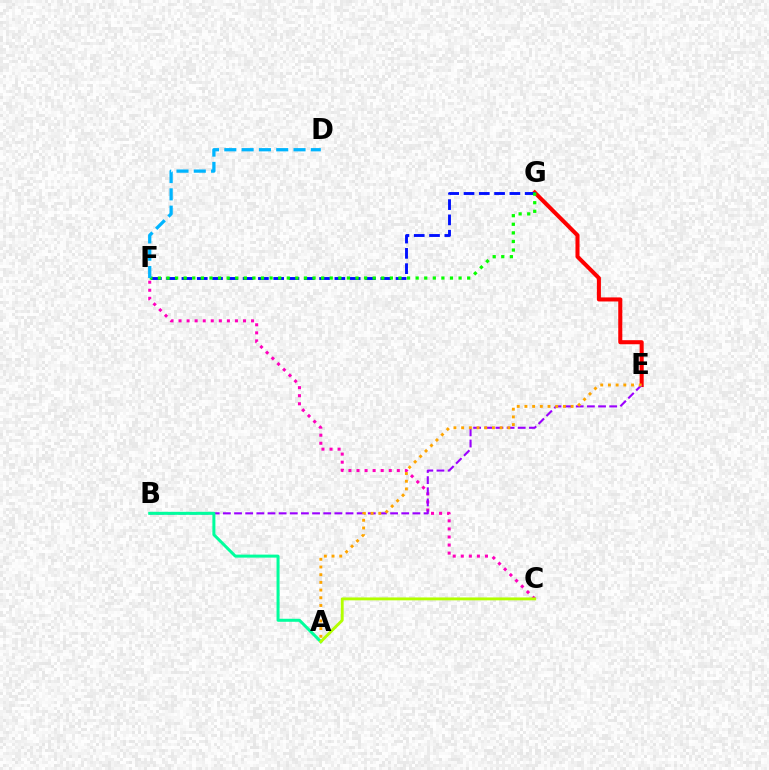{('C', 'F'): [{'color': '#ff00bd', 'line_style': 'dotted', 'thickness': 2.19}], ('E', 'G'): [{'color': '#ff0000', 'line_style': 'solid', 'thickness': 2.92}], ('B', 'E'): [{'color': '#9b00ff', 'line_style': 'dashed', 'thickness': 1.51}], ('A', 'E'): [{'color': '#ffa500', 'line_style': 'dotted', 'thickness': 2.09}], ('F', 'G'): [{'color': '#0010ff', 'line_style': 'dashed', 'thickness': 2.08}, {'color': '#08ff00', 'line_style': 'dotted', 'thickness': 2.33}], ('A', 'B'): [{'color': '#00ff9d', 'line_style': 'solid', 'thickness': 2.17}], ('A', 'C'): [{'color': '#b3ff00', 'line_style': 'solid', 'thickness': 2.07}], ('D', 'F'): [{'color': '#00b5ff', 'line_style': 'dashed', 'thickness': 2.35}]}